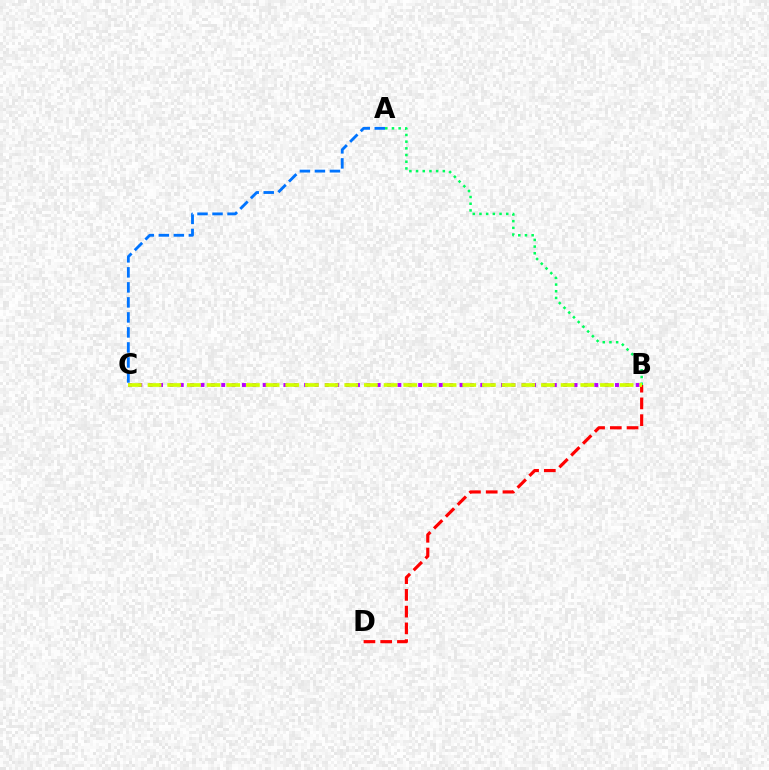{('A', 'B'): [{'color': '#00ff5c', 'line_style': 'dotted', 'thickness': 1.82}], ('B', 'D'): [{'color': '#ff0000', 'line_style': 'dashed', 'thickness': 2.27}], ('B', 'C'): [{'color': '#b900ff', 'line_style': 'dotted', 'thickness': 2.82}, {'color': '#d1ff00', 'line_style': 'dashed', 'thickness': 2.67}], ('A', 'C'): [{'color': '#0074ff', 'line_style': 'dashed', 'thickness': 2.04}]}